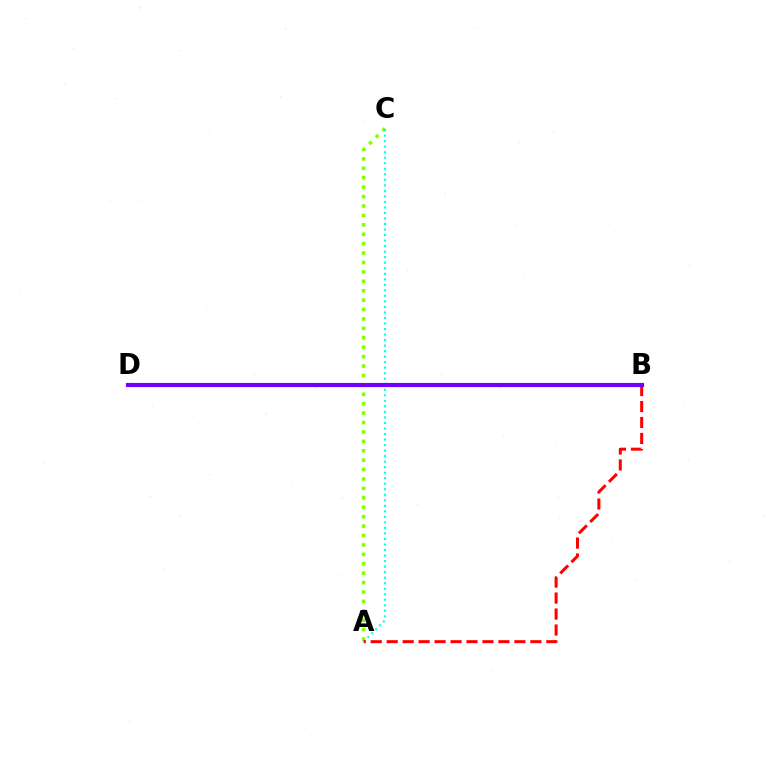{('A', 'C'): [{'color': '#84ff00', 'line_style': 'dotted', 'thickness': 2.56}, {'color': '#00fff6', 'line_style': 'dotted', 'thickness': 1.5}], ('A', 'B'): [{'color': '#ff0000', 'line_style': 'dashed', 'thickness': 2.17}], ('B', 'D'): [{'color': '#7200ff', 'line_style': 'solid', 'thickness': 2.99}]}